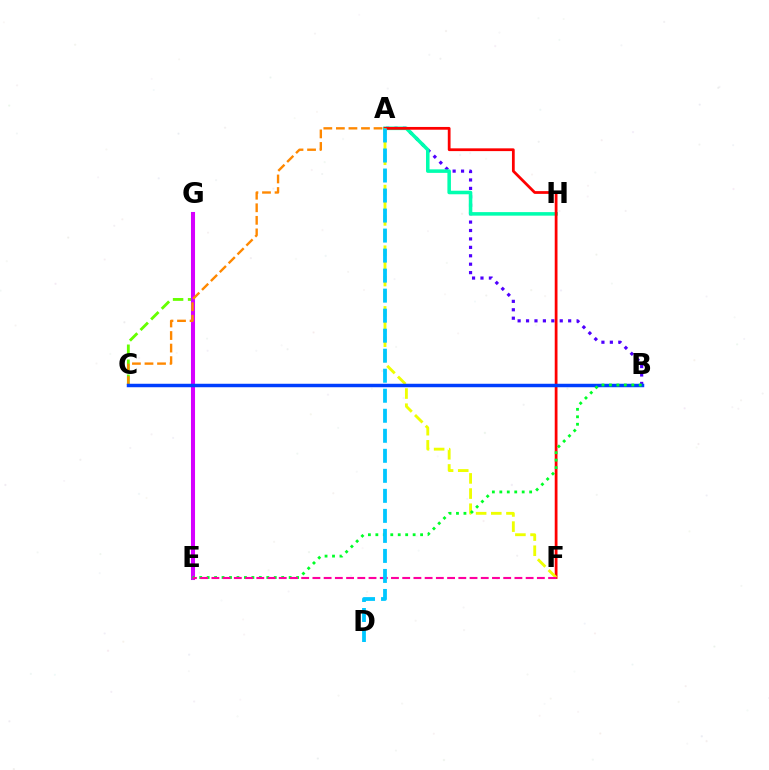{('A', 'B'): [{'color': '#4f00ff', 'line_style': 'dotted', 'thickness': 2.29}], ('A', 'H'): [{'color': '#00ffaf', 'line_style': 'solid', 'thickness': 2.55}], ('C', 'G'): [{'color': '#66ff00', 'line_style': 'dashed', 'thickness': 2.04}], ('E', 'G'): [{'color': '#d600ff', 'line_style': 'solid', 'thickness': 2.92}], ('A', 'F'): [{'color': '#ff0000', 'line_style': 'solid', 'thickness': 1.99}, {'color': '#eeff00', 'line_style': 'dashed', 'thickness': 2.06}], ('A', 'C'): [{'color': '#ff8800', 'line_style': 'dashed', 'thickness': 1.71}], ('B', 'C'): [{'color': '#003fff', 'line_style': 'solid', 'thickness': 2.5}], ('B', 'E'): [{'color': '#00ff27', 'line_style': 'dotted', 'thickness': 2.03}], ('E', 'F'): [{'color': '#ff00a0', 'line_style': 'dashed', 'thickness': 1.52}], ('A', 'D'): [{'color': '#00c7ff', 'line_style': 'dashed', 'thickness': 2.72}]}